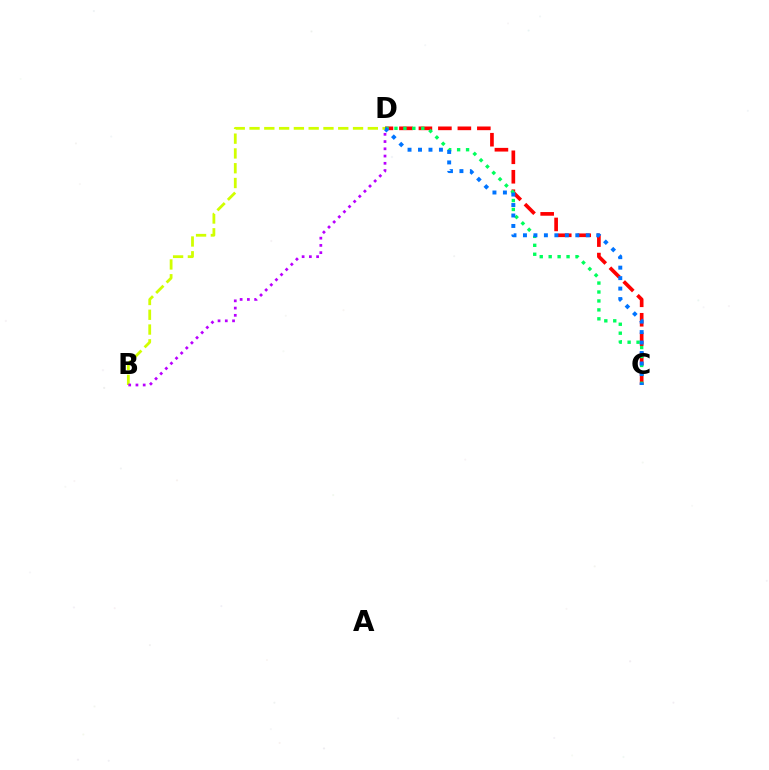{('C', 'D'): [{'color': '#ff0000', 'line_style': 'dashed', 'thickness': 2.65}, {'color': '#00ff5c', 'line_style': 'dotted', 'thickness': 2.43}, {'color': '#0074ff', 'line_style': 'dotted', 'thickness': 2.84}], ('B', 'D'): [{'color': '#d1ff00', 'line_style': 'dashed', 'thickness': 2.01}, {'color': '#b900ff', 'line_style': 'dotted', 'thickness': 1.97}]}